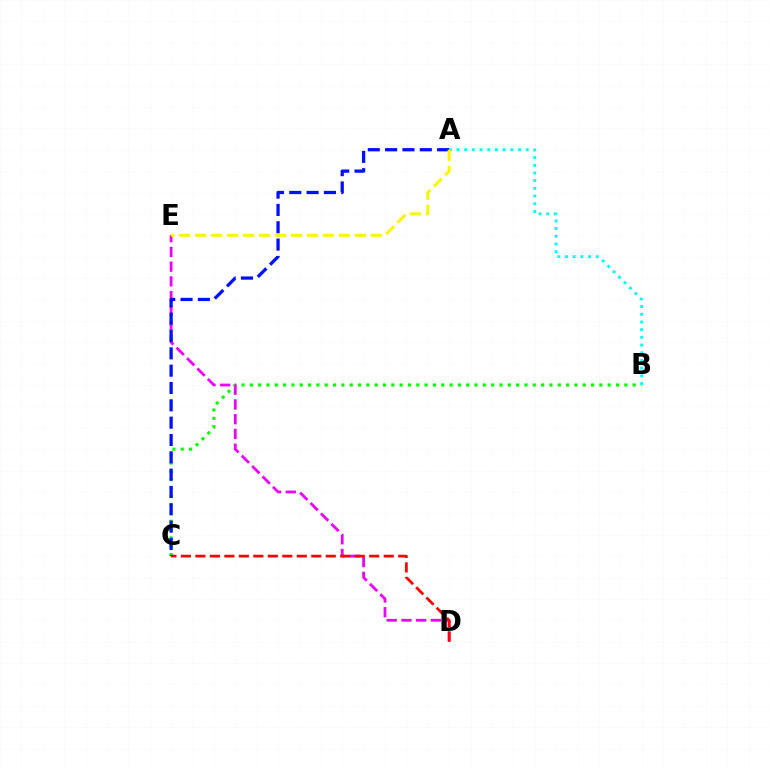{('B', 'C'): [{'color': '#08ff00', 'line_style': 'dotted', 'thickness': 2.26}], ('D', 'E'): [{'color': '#ee00ff', 'line_style': 'dashed', 'thickness': 2.0}], ('A', 'B'): [{'color': '#00fff6', 'line_style': 'dotted', 'thickness': 2.09}], ('C', 'D'): [{'color': '#ff0000', 'line_style': 'dashed', 'thickness': 1.97}], ('A', 'C'): [{'color': '#0010ff', 'line_style': 'dashed', 'thickness': 2.35}], ('A', 'E'): [{'color': '#fcf500', 'line_style': 'dashed', 'thickness': 2.17}]}